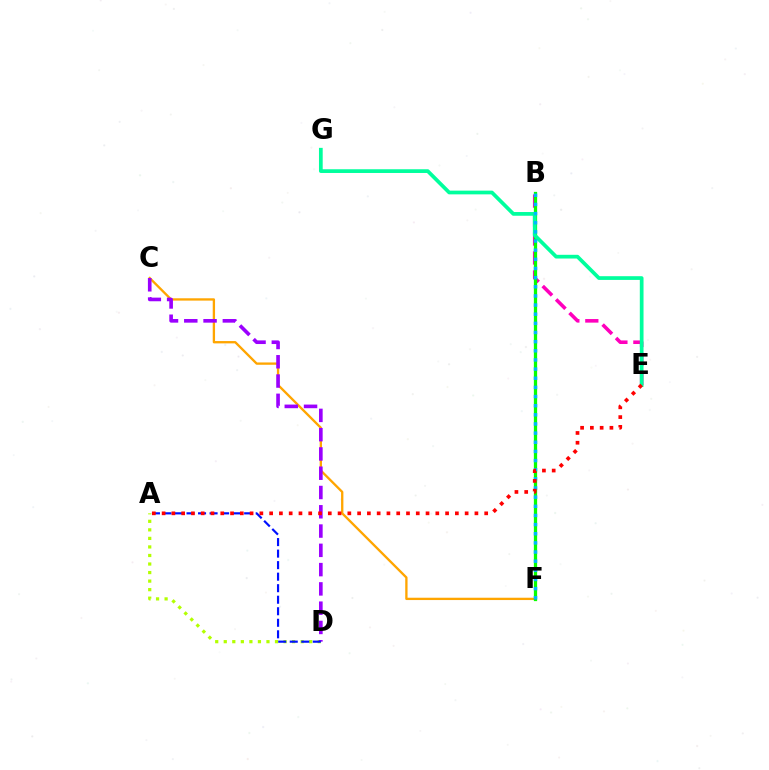{('C', 'F'): [{'color': '#ffa500', 'line_style': 'solid', 'thickness': 1.67}], ('B', 'E'): [{'color': '#ff00bd', 'line_style': 'dashed', 'thickness': 2.58}], ('B', 'F'): [{'color': '#08ff00', 'line_style': 'solid', 'thickness': 2.35}, {'color': '#00b5ff', 'line_style': 'dotted', 'thickness': 2.49}], ('E', 'G'): [{'color': '#00ff9d', 'line_style': 'solid', 'thickness': 2.68}], ('A', 'D'): [{'color': '#b3ff00', 'line_style': 'dotted', 'thickness': 2.32}, {'color': '#0010ff', 'line_style': 'dashed', 'thickness': 1.57}], ('C', 'D'): [{'color': '#9b00ff', 'line_style': 'dashed', 'thickness': 2.62}], ('A', 'E'): [{'color': '#ff0000', 'line_style': 'dotted', 'thickness': 2.66}]}